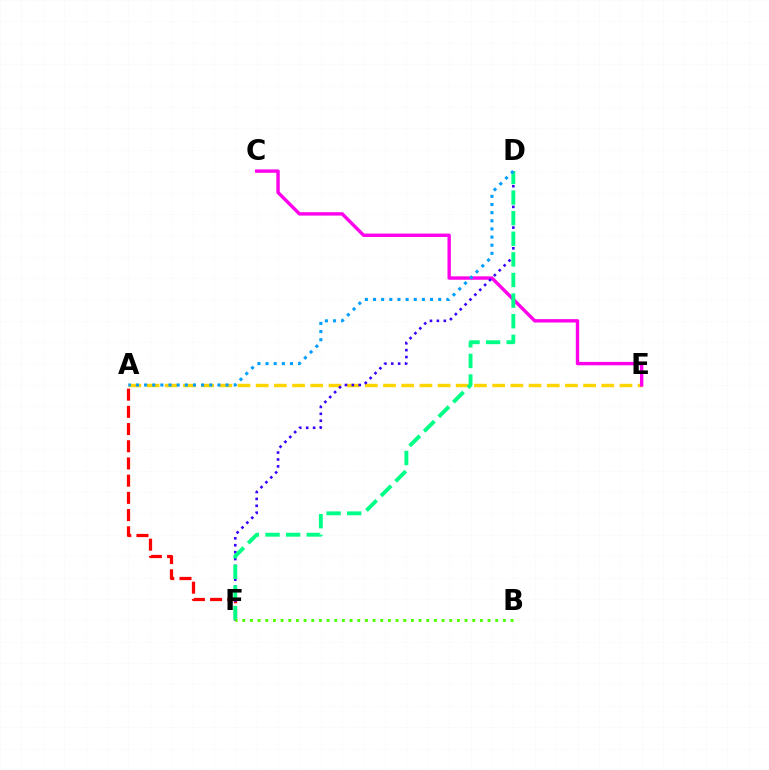{('A', 'F'): [{'color': '#ff0000', 'line_style': 'dashed', 'thickness': 2.34}], ('A', 'E'): [{'color': '#ffd500', 'line_style': 'dashed', 'thickness': 2.47}], ('C', 'E'): [{'color': '#ff00ed', 'line_style': 'solid', 'thickness': 2.44}], ('D', 'F'): [{'color': '#3700ff', 'line_style': 'dotted', 'thickness': 1.87}, {'color': '#00ff86', 'line_style': 'dashed', 'thickness': 2.8}], ('B', 'F'): [{'color': '#4fff00', 'line_style': 'dotted', 'thickness': 2.08}], ('A', 'D'): [{'color': '#009eff', 'line_style': 'dotted', 'thickness': 2.21}]}